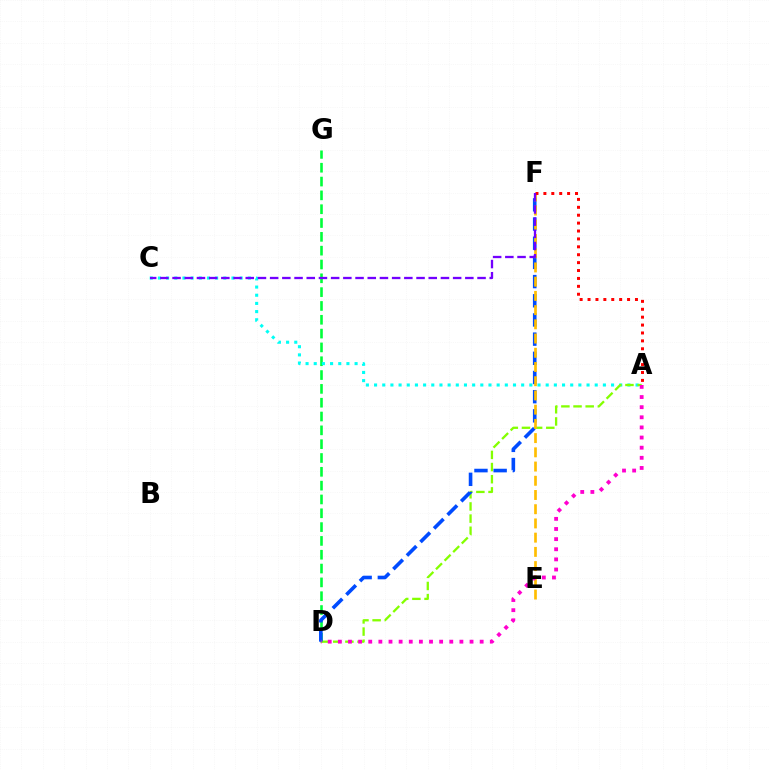{('D', 'G'): [{'color': '#00ff39', 'line_style': 'dashed', 'thickness': 1.88}], ('A', 'C'): [{'color': '#00fff6', 'line_style': 'dotted', 'thickness': 2.22}], ('A', 'D'): [{'color': '#84ff00', 'line_style': 'dashed', 'thickness': 1.65}, {'color': '#ff00cf', 'line_style': 'dotted', 'thickness': 2.75}], ('D', 'F'): [{'color': '#004bff', 'line_style': 'dashed', 'thickness': 2.61}], ('E', 'F'): [{'color': '#ffbd00', 'line_style': 'dashed', 'thickness': 1.93}], ('A', 'F'): [{'color': '#ff0000', 'line_style': 'dotted', 'thickness': 2.15}], ('C', 'F'): [{'color': '#7200ff', 'line_style': 'dashed', 'thickness': 1.66}]}